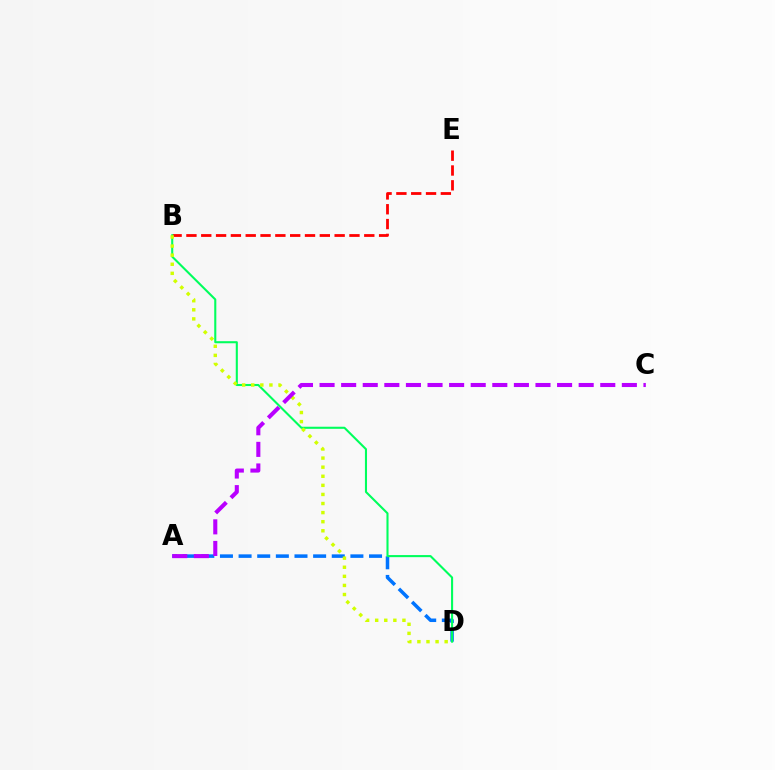{('A', 'D'): [{'color': '#0074ff', 'line_style': 'dashed', 'thickness': 2.53}], ('B', 'E'): [{'color': '#ff0000', 'line_style': 'dashed', 'thickness': 2.01}], ('B', 'D'): [{'color': '#00ff5c', 'line_style': 'solid', 'thickness': 1.5}, {'color': '#d1ff00', 'line_style': 'dotted', 'thickness': 2.47}], ('A', 'C'): [{'color': '#b900ff', 'line_style': 'dashed', 'thickness': 2.93}]}